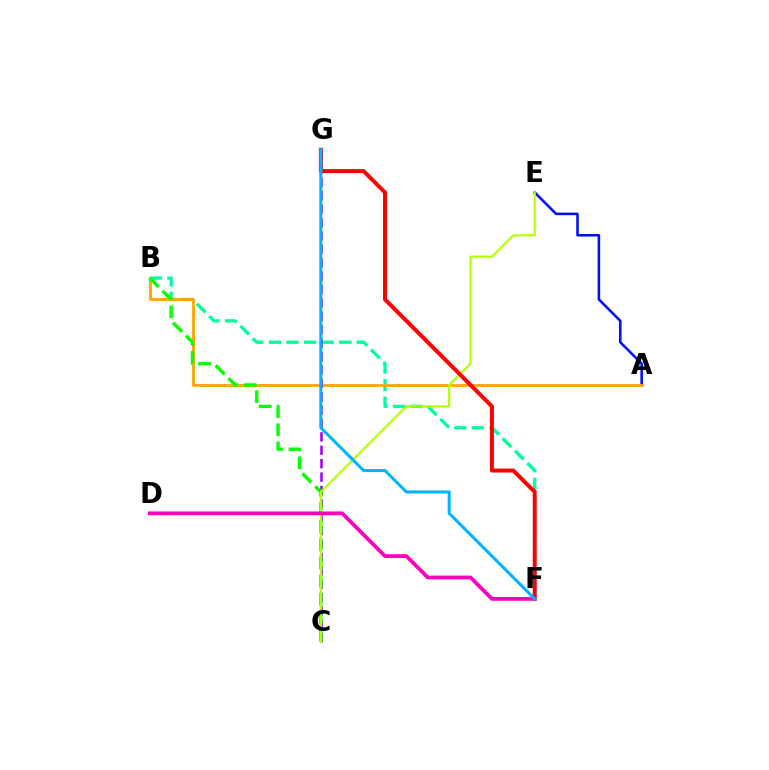{('A', 'E'): [{'color': '#0010ff', 'line_style': 'solid', 'thickness': 1.85}], ('B', 'F'): [{'color': '#00ff9d', 'line_style': 'dashed', 'thickness': 2.39}], ('A', 'B'): [{'color': '#ffa500', 'line_style': 'solid', 'thickness': 2.02}], ('C', 'G'): [{'color': '#9b00ff', 'line_style': 'dashed', 'thickness': 1.82}], ('B', 'C'): [{'color': '#08ff00', 'line_style': 'dashed', 'thickness': 2.47}], ('C', 'E'): [{'color': '#b3ff00', 'line_style': 'solid', 'thickness': 1.56}], ('F', 'G'): [{'color': '#ff0000', 'line_style': 'solid', 'thickness': 2.85}, {'color': '#00b5ff', 'line_style': 'solid', 'thickness': 2.17}], ('D', 'F'): [{'color': '#ff00bd', 'line_style': 'solid', 'thickness': 2.72}]}